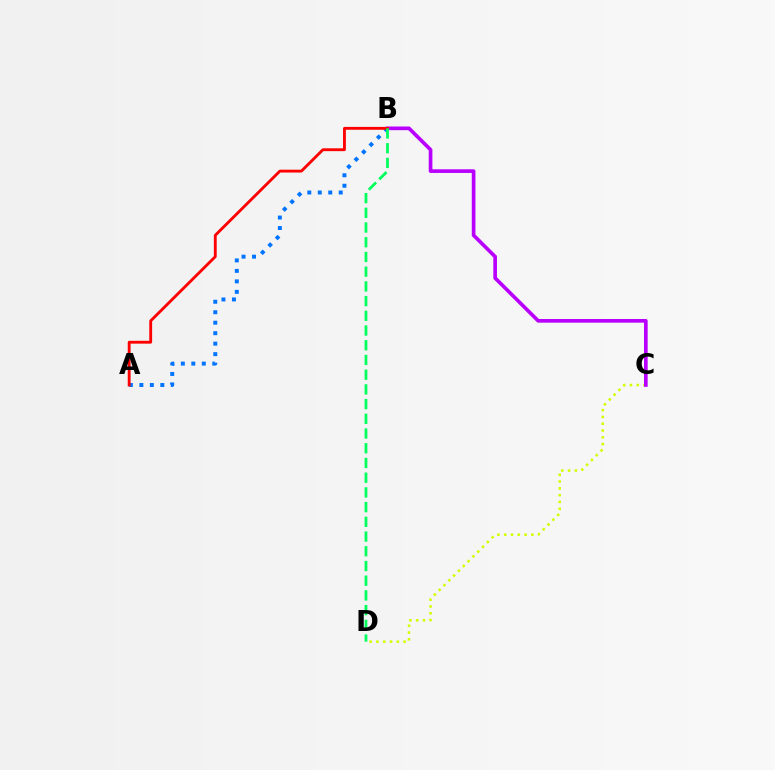{('C', 'D'): [{'color': '#d1ff00', 'line_style': 'dotted', 'thickness': 1.85}], ('B', 'C'): [{'color': '#b900ff', 'line_style': 'solid', 'thickness': 2.64}], ('A', 'B'): [{'color': '#0074ff', 'line_style': 'dotted', 'thickness': 2.85}, {'color': '#ff0000', 'line_style': 'solid', 'thickness': 2.05}], ('B', 'D'): [{'color': '#00ff5c', 'line_style': 'dashed', 'thickness': 2.0}]}